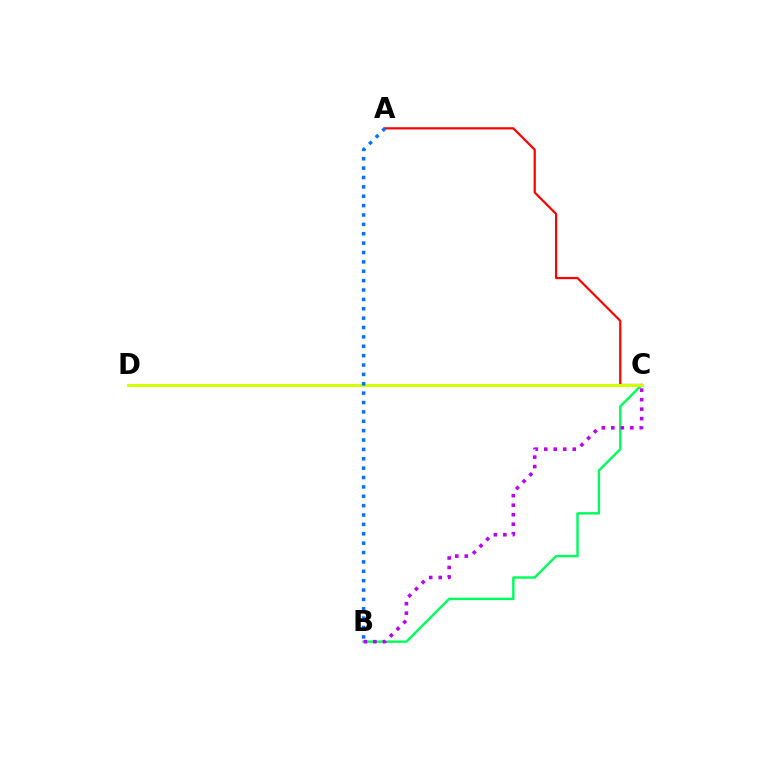{('B', 'C'): [{'color': '#00ff5c', 'line_style': 'solid', 'thickness': 1.76}, {'color': '#b900ff', 'line_style': 'dotted', 'thickness': 2.58}], ('A', 'C'): [{'color': '#ff0000', 'line_style': 'solid', 'thickness': 1.6}], ('C', 'D'): [{'color': '#d1ff00', 'line_style': 'solid', 'thickness': 2.16}], ('A', 'B'): [{'color': '#0074ff', 'line_style': 'dotted', 'thickness': 2.55}]}